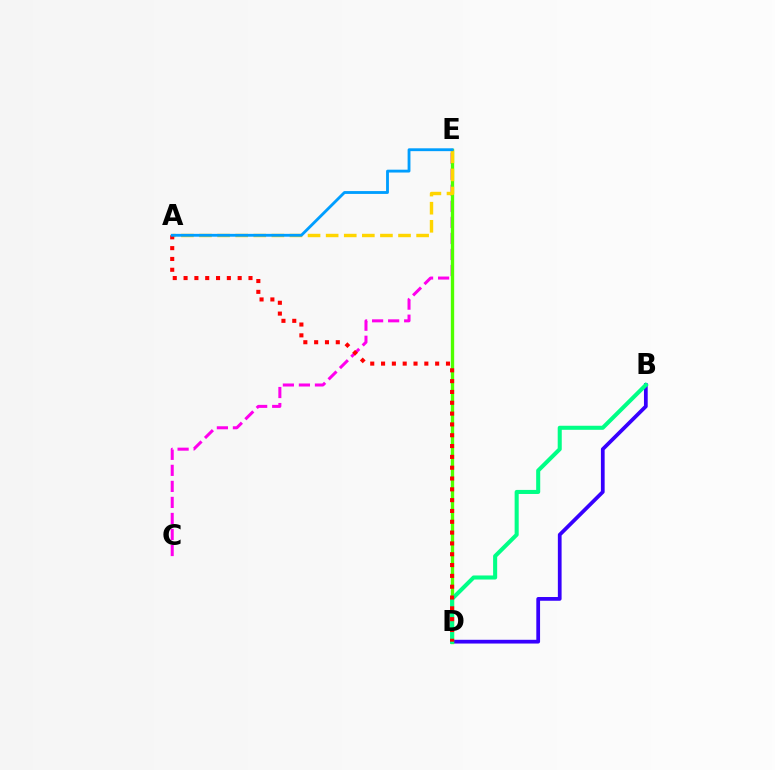{('C', 'E'): [{'color': '#ff00ed', 'line_style': 'dashed', 'thickness': 2.18}], ('B', 'D'): [{'color': '#3700ff', 'line_style': 'solid', 'thickness': 2.7}, {'color': '#00ff86', 'line_style': 'solid', 'thickness': 2.92}], ('D', 'E'): [{'color': '#4fff00', 'line_style': 'solid', 'thickness': 2.41}], ('A', 'E'): [{'color': '#ffd500', 'line_style': 'dashed', 'thickness': 2.46}, {'color': '#009eff', 'line_style': 'solid', 'thickness': 2.05}], ('A', 'D'): [{'color': '#ff0000', 'line_style': 'dotted', 'thickness': 2.94}]}